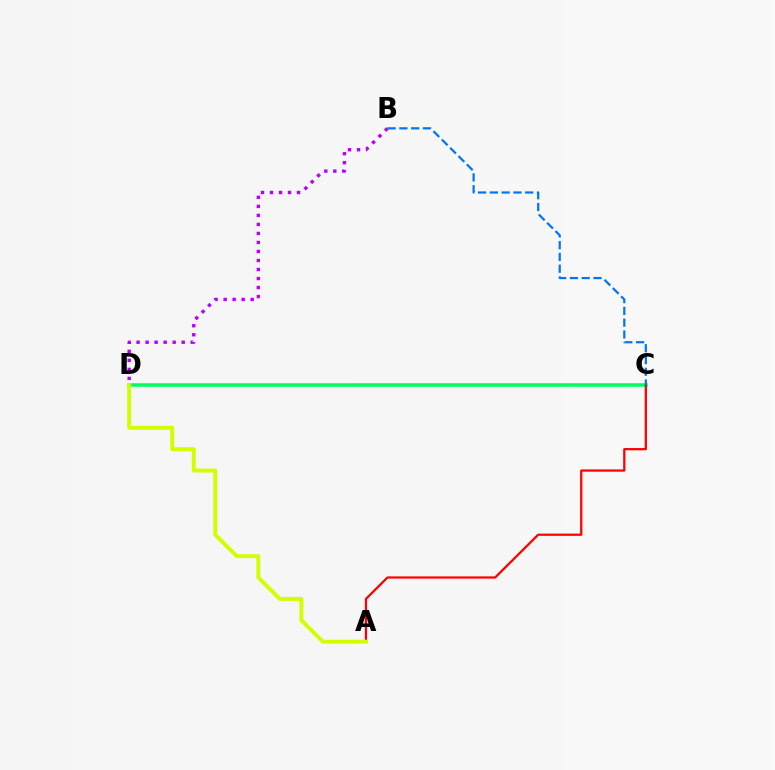{('C', 'D'): [{'color': '#00ff5c', 'line_style': 'solid', 'thickness': 2.54}], ('A', 'C'): [{'color': '#ff0000', 'line_style': 'solid', 'thickness': 1.62}], ('A', 'D'): [{'color': '#d1ff00', 'line_style': 'solid', 'thickness': 2.82}], ('B', 'D'): [{'color': '#b900ff', 'line_style': 'dotted', 'thickness': 2.45}], ('B', 'C'): [{'color': '#0074ff', 'line_style': 'dashed', 'thickness': 1.6}]}